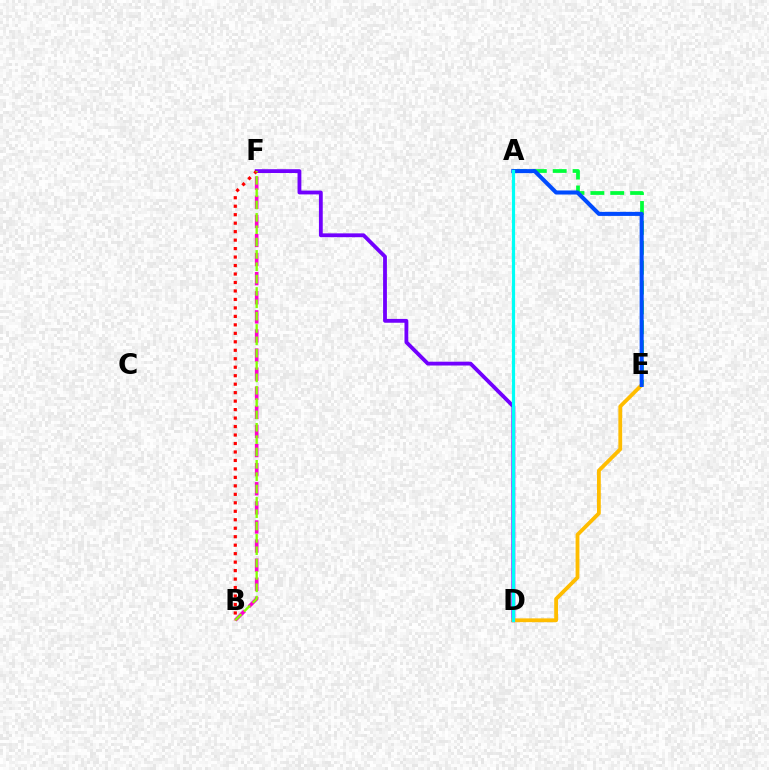{('D', 'F'): [{'color': '#7200ff', 'line_style': 'solid', 'thickness': 2.75}], ('A', 'E'): [{'color': '#00ff39', 'line_style': 'dashed', 'thickness': 2.7}, {'color': '#004bff', 'line_style': 'solid', 'thickness': 2.92}], ('D', 'E'): [{'color': '#ffbd00', 'line_style': 'solid', 'thickness': 2.74}], ('B', 'F'): [{'color': '#ff00cf', 'line_style': 'dashed', 'thickness': 2.59}, {'color': '#ff0000', 'line_style': 'dotted', 'thickness': 2.3}, {'color': '#84ff00', 'line_style': 'dashed', 'thickness': 1.68}], ('A', 'D'): [{'color': '#00fff6', 'line_style': 'solid', 'thickness': 2.3}]}